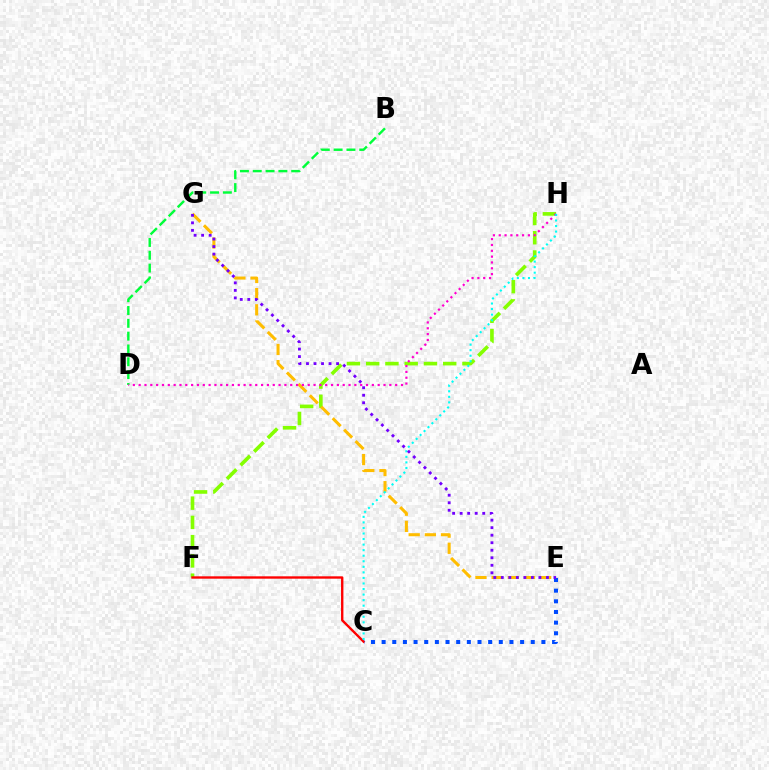{('B', 'D'): [{'color': '#00ff39', 'line_style': 'dashed', 'thickness': 1.74}], ('F', 'H'): [{'color': '#84ff00', 'line_style': 'dashed', 'thickness': 2.62}], ('E', 'G'): [{'color': '#ffbd00', 'line_style': 'dashed', 'thickness': 2.2}, {'color': '#7200ff', 'line_style': 'dotted', 'thickness': 2.04}], ('C', 'F'): [{'color': '#ff0000', 'line_style': 'solid', 'thickness': 1.71}], ('D', 'H'): [{'color': '#ff00cf', 'line_style': 'dotted', 'thickness': 1.58}], ('C', 'H'): [{'color': '#00fff6', 'line_style': 'dotted', 'thickness': 1.51}], ('C', 'E'): [{'color': '#004bff', 'line_style': 'dotted', 'thickness': 2.89}]}